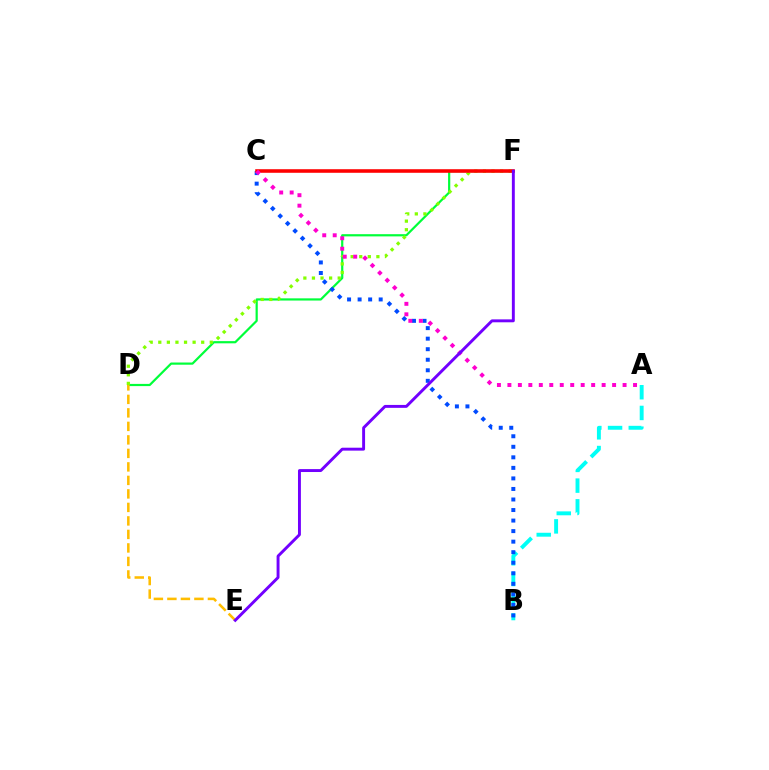{('D', 'F'): [{'color': '#00ff39', 'line_style': 'solid', 'thickness': 1.59}, {'color': '#84ff00', 'line_style': 'dotted', 'thickness': 2.33}], ('A', 'B'): [{'color': '#00fff6', 'line_style': 'dashed', 'thickness': 2.81}], ('B', 'C'): [{'color': '#004bff', 'line_style': 'dotted', 'thickness': 2.86}], ('D', 'E'): [{'color': '#ffbd00', 'line_style': 'dashed', 'thickness': 1.83}], ('C', 'F'): [{'color': '#ff0000', 'line_style': 'solid', 'thickness': 2.57}], ('A', 'C'): [{'color': '#ff00cf', 'line_style': 'dotted', 'thickness': 2.84}], ('E', 'F'): [{'color': '#7200ff', 'line_style': 'solid', 'thickness': 2.1}]}